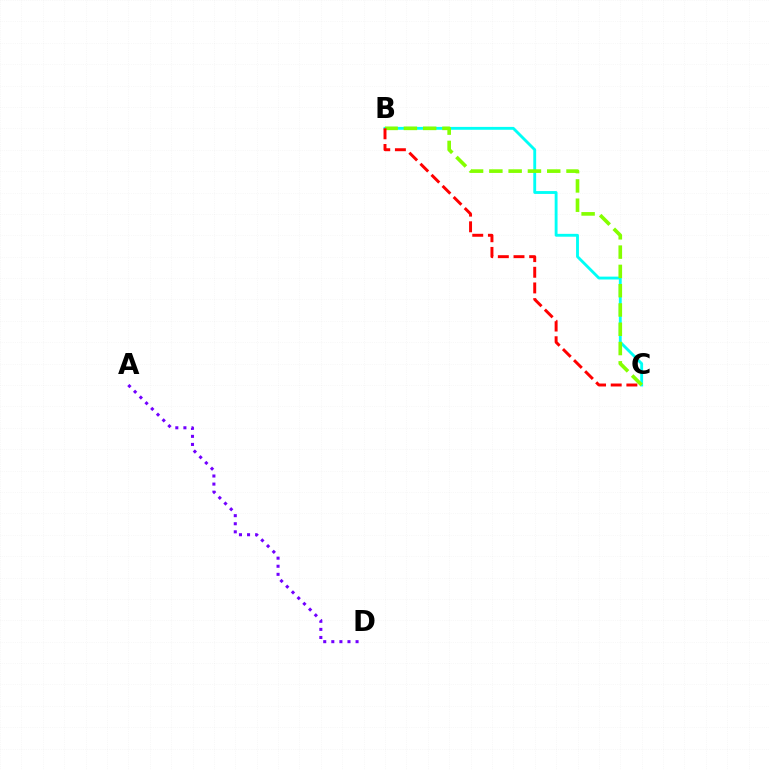{('B', 'C'): [{'color': '#00fff6', 'line_style': 'solid', 'thickness': 2.06}, {'color': '#84ff00', 'line_style': 'dashed', 'thickness': 2.62}, {'color': '#ff0000', 'line_style': 'dashed', 'thickness': 2.13}], ('A', 'D'): [{'color': '#7200ff', 'line_style': 'dotted', 'thickness': 2.2}]}